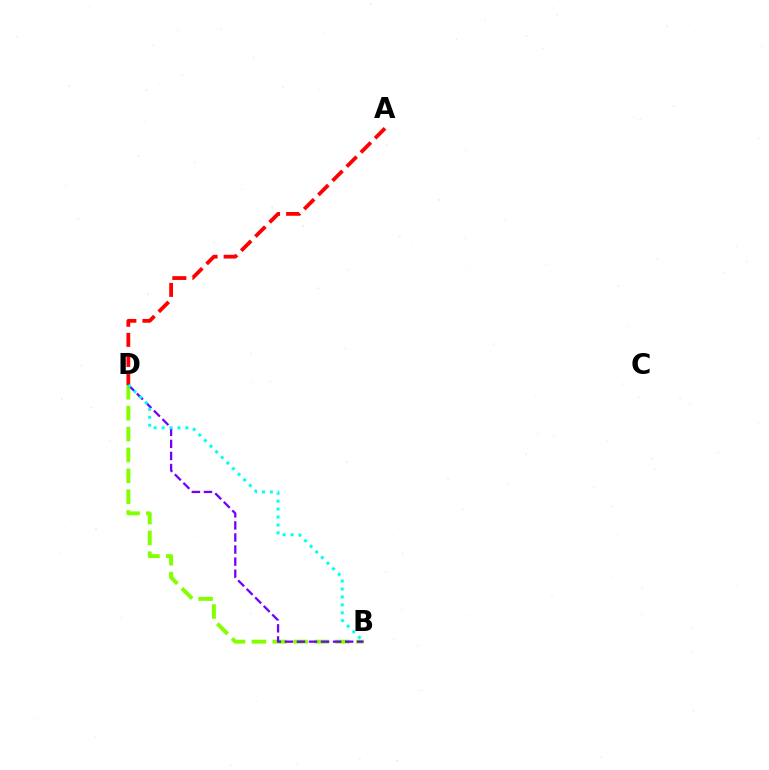{('A', 'D'): [{'color': '#ff0000', 'line_style': 'dashed', 'thickness': 2.72}], ('B', 'D'): [{'color': '#84ff00', 'line_style': 'dashed', 'thickness': 2.84}, {'color': '#7200ff', 'line_style': 'dashed', 'thickness': 1.64}, {'color': '#00fff6', 'line_style': 'dotted', 'thickness': 2.16}]}